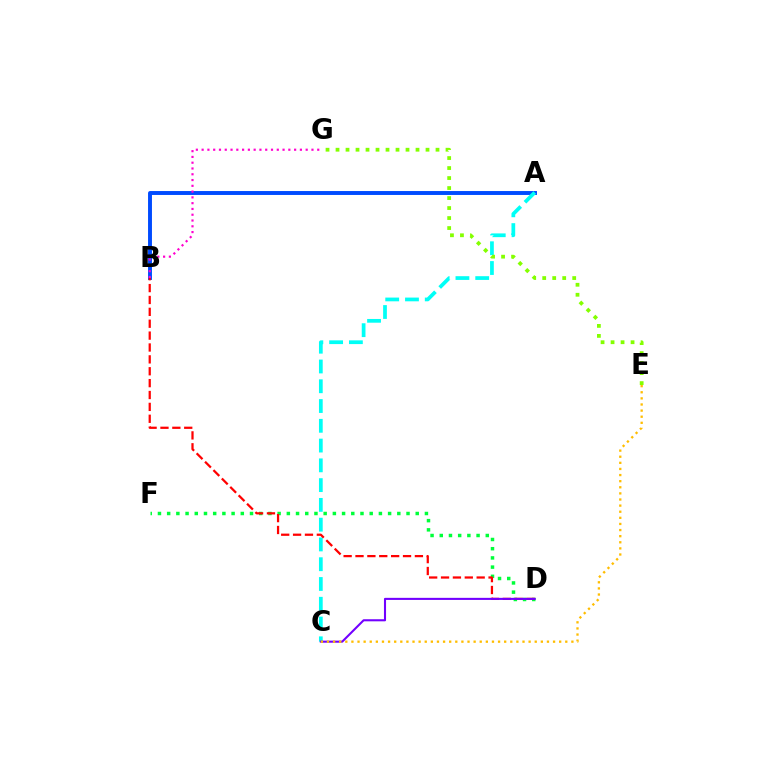{('A', 'B'): [{'color': '#004bff', 'line_style': 'solid', 'thickness': 2.82}], ('D', 'F'): [{'color': '#00ff39', 'line_style': 'dotted', 'thickness': 2.5}], ('B', 'G'): [{'color': '#ff00cf', 'line_style': 'dotted', 'thickness': 1.57}], ('A', 'C'): [{'color': '#00fff6', 'line_style': 'dashed', 'thickness': 2.69}], ('E', 'G'): [{'color': '#84ff00', 'line_style': 'dotted', 'thickness': 2.72}], ('B', 'D'): [{'color': '#ff0000', 'line_style': 'dashed', 'thickness': 1.61}], ('C', 'D'): [{'color': '#7200ff', 'line_style': 'solid', 'thickness': 1.5}], ('C', 'E'): [{'color': '#ffbd00', 'line_style': 'dotted', 'thickness': 1.66}]}